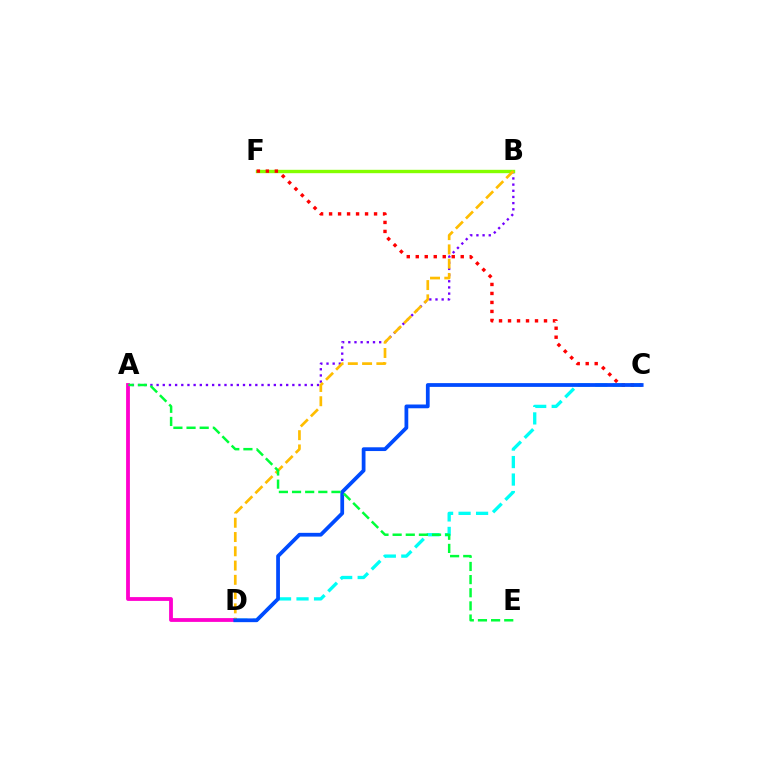{('C', 'D'): [{'color': '#00fff6', 'line_style': 'dashed', 'thickness': 2.38}, {'color': '#004bff', 'line_style': 'solid', 'thickness': 2.71}], ('A', 'B'): [{'color': '#7200ff', 'line_style': 'dotted', 'thickness': 1.68}], ('B', 'F'): [{'color': '#84ff00', 'line_style': 'solid', 'thickness': 2.43}], ('A', 'D'): [{'color': '#ff00cf', 'line_style': 'solid', 'thickness': 2.74}], ('B', 'D'): [{'color': '#ffbd00', 'line_style': 'dashed', 'thickness': 1.94}], ('C', 'F'): [{'color': '#ff0000', 'line_style': 'dotted', 'thickness': 2.44}], ('A', 'E'): [{'color': '#00ff39', 'line_style': 'dashed', 'thickness': 1.79}]}